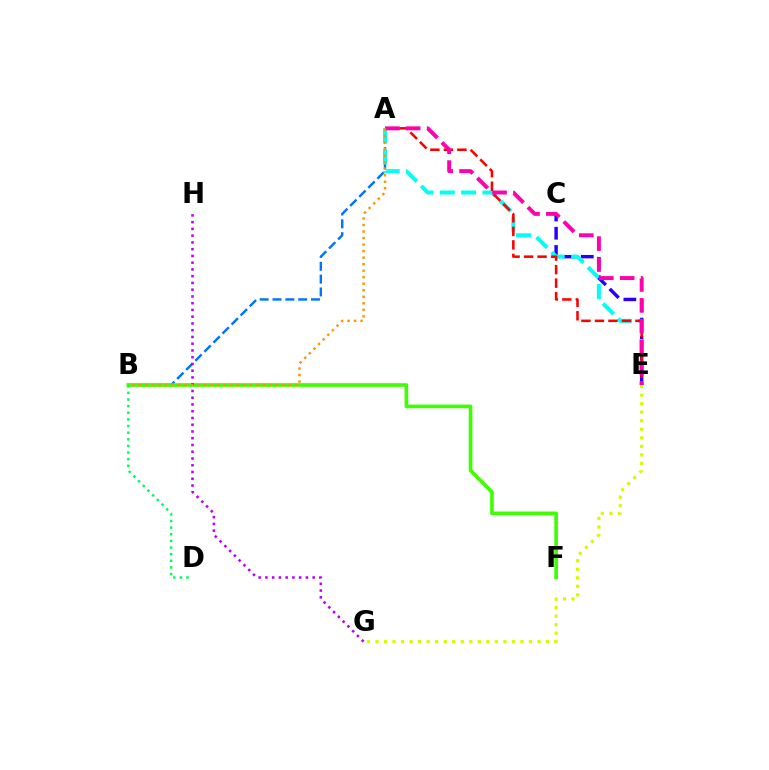{('A', 'B'): [{'color': '#0074ff', 'line_style': 'dashed', 'thickness': 1.74}, {'color': '#ff9400', 'line_style': 'dotted', 'thickness': 1.77}], ('C', 'E'): [{'color': '#2500ff', 'line_style': 'dashed', 'thickness': 2.47}], ('A', 'E'): [{'color': '#00fff6', 'line_style': 'dashed', 'thickness': 2.89}, {'color': '#ff0000', 'line_style': 'dashed', 'thickness': 1.83}, {'color': '#ff00ac', 'line_style': 'dashed', 'thickness': 2.84}], ('B', 'F'): [{'color': '#3dff00', 'line_style': 'solid', 'thickness': 2.63}], ('B', 'D'): [{'color': '#00ff5c', 'line_style': 'dotted', 'thickness': 1.8}], ('G', 'H'): [{'color': '#b900ff', 'line_style': 'dotted', 'thickness': 1.83}], ('E', 'G'): [{'color': '#d1ff00', 'line_style': 'dotted', 'thickness': 2.32}]}